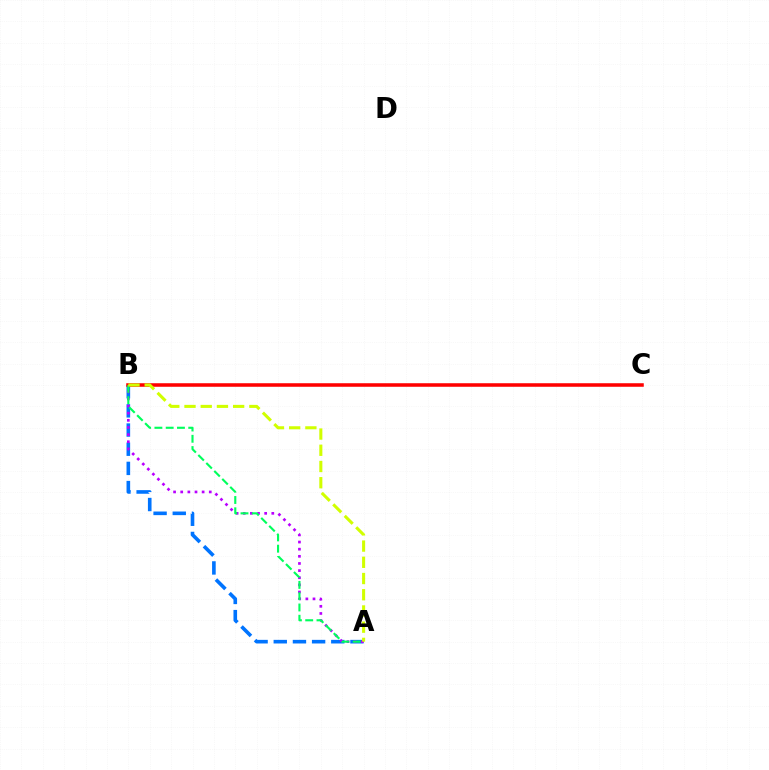{('A', 'B'): [{'color': '#0074ff', 'line_style': 'dashed', 'thickness': 2.6}, {'color': '#b900ff', 'line_style': 'dotted', 'thickness': 1.94}, {'color': '#00ff5c', 'line_style': 'dashed', 'thickness': 1.53}, {'color': '#d1ff00', 'line_style': 'dashed', 'thickness': 2.2}], ('B', 'C'): [{'color': '#ff0000', 'line_style': 'solid', 'thickness': 2.55}]}